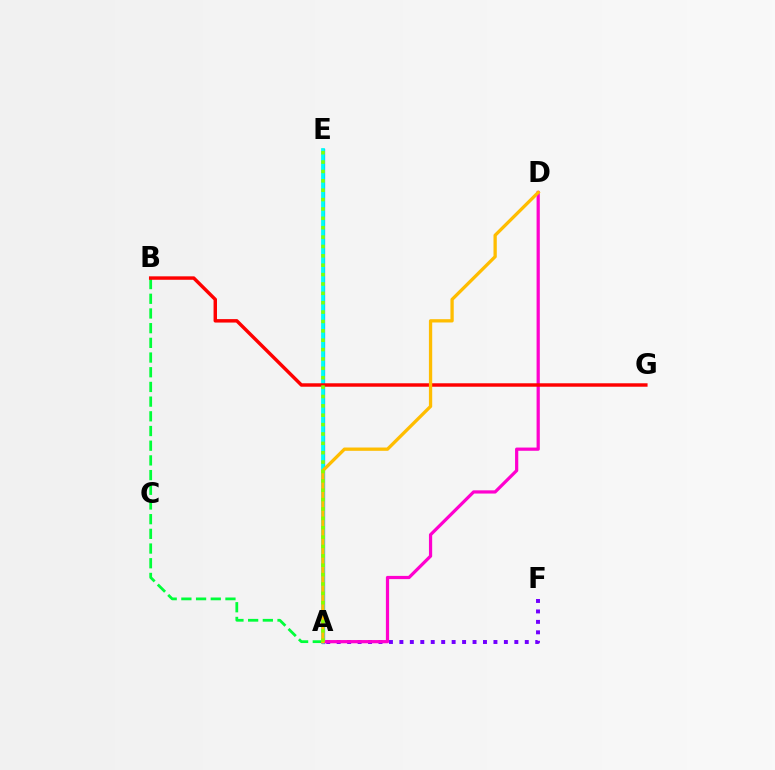{('A', 'E'): [{'color': '#004bff', 'line_style': 'solid', 'thickness': 2.32}, {'color': '#00fff6', 'line_style': 'solid', 'thickness': 2.68}, {'color': '#84ff00', 'line_style': 'dotted', 'thickness': 2.55}], ('A', 'F'): [{'color': '#7200ff', 'line_style': 'dotted', 'thickness': 2.84}], ('A', 'B'): [{'color': '#00ff39', 'line_style': 'dashed', 'thickness': 2.0}], ('A', 'D'): [{'color': '#ff00cf', 'line_style': 'solid', 'thickness': 2.32}, {'color': '#ffbd00', 'line_style': 'solid', 'thickness': 2.37}], ('B', 'G'): [{'color': '#ff0000', 'line_style': 'solid', 'thickness': 2.48}]}